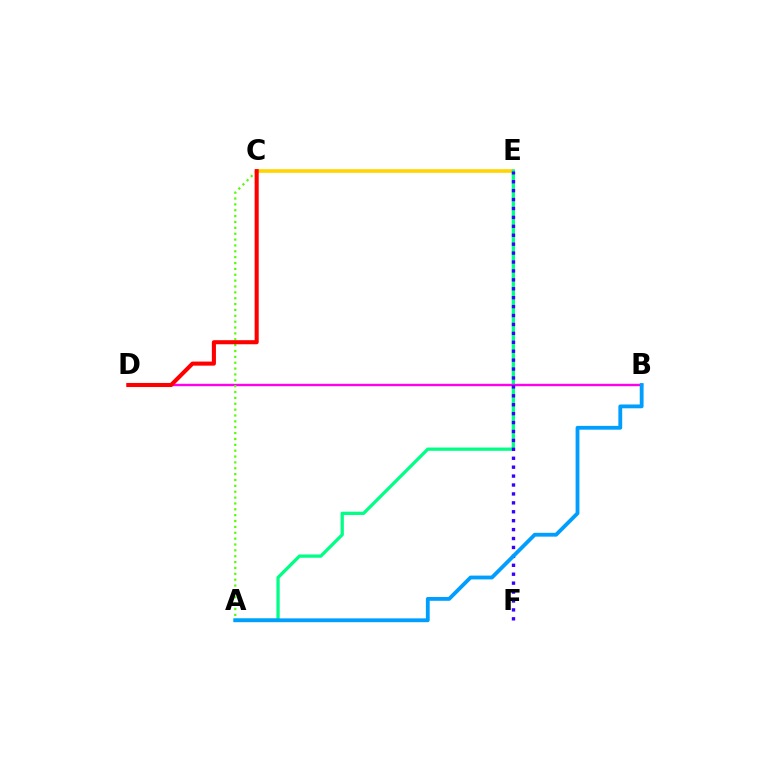{('C', 'E'): [{'color': '#ffd500', 'line_style': 'solid', 'thickness': 2.61}], ('A', 'E'): [{'color': '#00ff86', 'line_style': 'solid', 'thickness': 2.35}], ('B', 'D'): [{'color': '#ff00ed', 'line_style': 'solid', 'thickness': 1.72}], ('A', 'C'): [{'color': '#4fff00', 'line_style': 'dotted', 'thickness': 1.59}], ('E', 'F'): [{'color': '#3700ff', 'line_style': 'dotted', 'thickness': 2.42}], ('A', 'B'): [{'color': '#009eff', 'line_style': 'solid', 'thickness': 2.75}], ('C', 'D'): [{'color': '#ff0000', 'line_style': 'solid', 'thickness': 2.94}]}